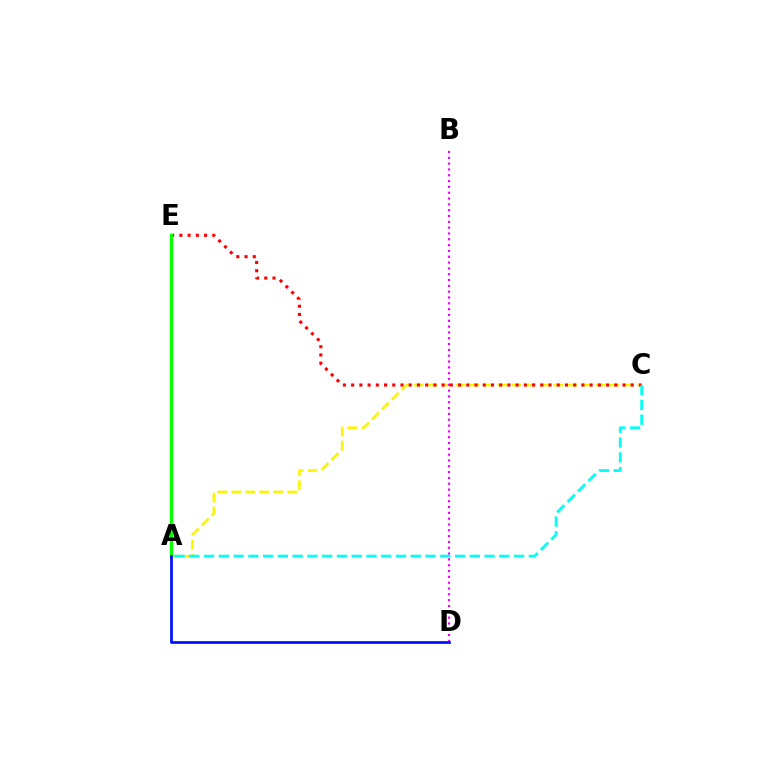{('A', 'C'): [{'color': '#fcf500', 'line_style': 'dashed', 'thickness': 1.9}, {'color': '#00fff6', 'line_style': 'dashed', 'thickness': 2.01}], ('B', 'D'): [{'color': '#ee00ff', 'line_style': 'dotted', 'thickness': 1.58}], ('C', 'E'): [{'color': '#ff0000', 'line_style': 'dotted', 'thickness': 2.23}], ('A', 'E'): [{'color': '#08ff00', 'line_style': 'solid', 'thickness': 2.37}], ('A', 'D'): [{'color': '#0010ff', 'line_style': 'solid', 'thickness': 1.97}]}